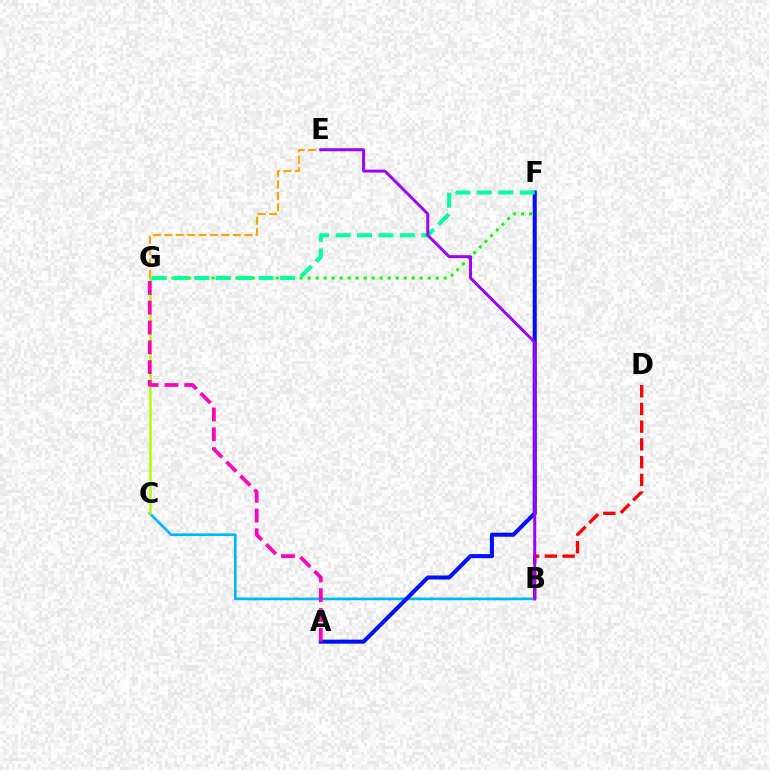{('F', 'G'): [{'color': '#08ff00', 'line_style': 'dotted', 'thickness': 2.17}, {'color': '#00ff9d', 'line_style': 'dashed', 'thickness': 2.91}], ('B', 'D'): [{'color': '#ff0000', 'line_style': 'dashed', 'thickness': 2.41}], ('B', 'C'): [{'color': '#00b5ff', 'line_style': 'solid', 'thickness': 1.94}], ('C', 'G'): [{'color': '#b3ff00', 'line_style': 'solid', 'thickness': 1.82}], ('A', 'F'): [{'color': '#0010ff', 'line_style': 'solid', 'thickness': 2.91}], ('E', 'G'): [{'color': '#ffa500', 'line_style': 'dashed', 'thickness': 1.56}], ('A', 'G'): [{'color': '#ff00bd', 'line_style': 'dashed', 'thickness': 2.69}], ('B', 'E'): [{'color': '#9b00ff', 'line_style': 'solid', 'thickness': 2.13}]}